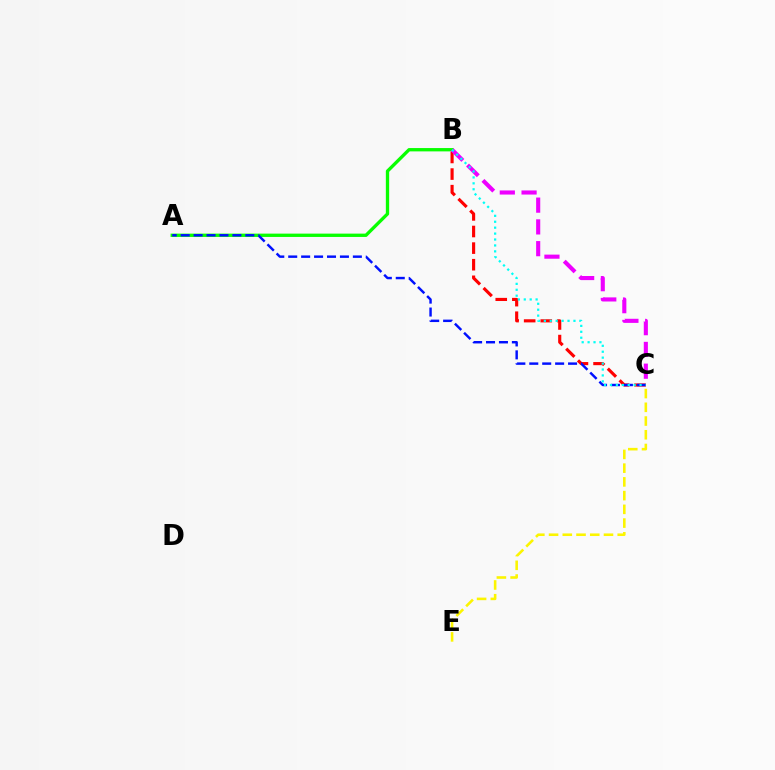{('A', 'B'): [{'color': '#08ff00', 'line_style': 'solid', 'thickness': 2.39}], ('B', 'C'): [{'color': '#ff0000', 'line_style': 'dashed', 'thickness': 2.26}, {'color': '#ee00ff', 'line_style': 'dashed', 'thickness': 2.96}, {'color': '#00fff6', 'line_style': 'dotted', 'thickness': 1.61}], ('A', 'C'): [{'color': '#0010ff', 'line_style': 'dashed', 'thickness': 1.76}], ('C', 'E'): [{'color': '#fcf500', 'line_style': 'dashed', 'thickness': 1.87}]}